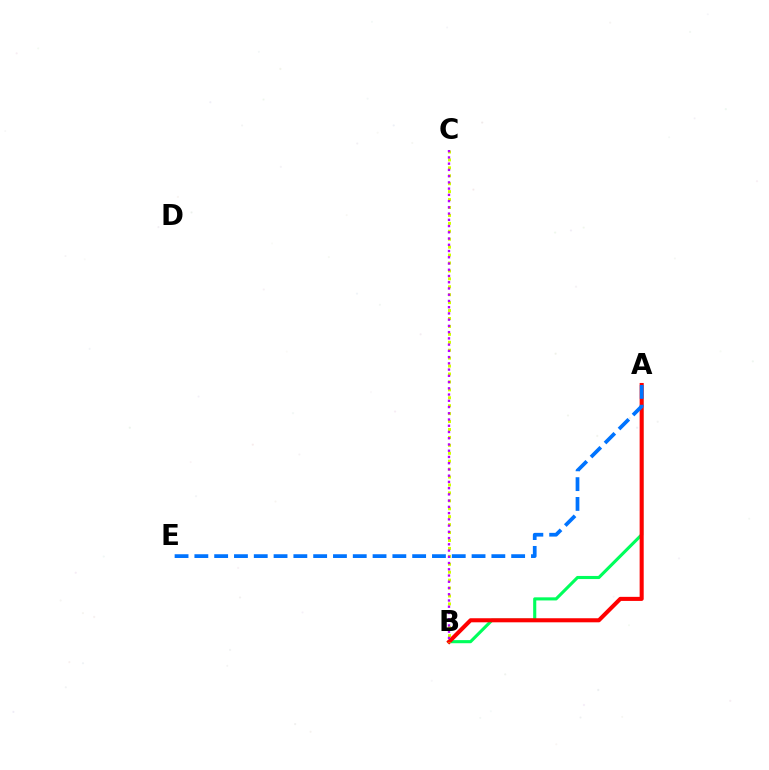{('A', 'B'): [{'color': '#00ff5c', 'line_style': 'solid', 'thickness': 2.24}, {'color': '#ff0000', 'line_style': 'solid', 'thickness': 2.93}], ('A', 'E'): [{'color': '#0074ff', 'line_style': 'dashed', 'thickness': 2.69}], ('B', 'C'): [{'color': '#d1ff00', 'line_style': 'dotted', 'thickness': 2.15}, {'color': '#b900ff', 'line_style': 'dotted', 'thickness': 1.7}]}